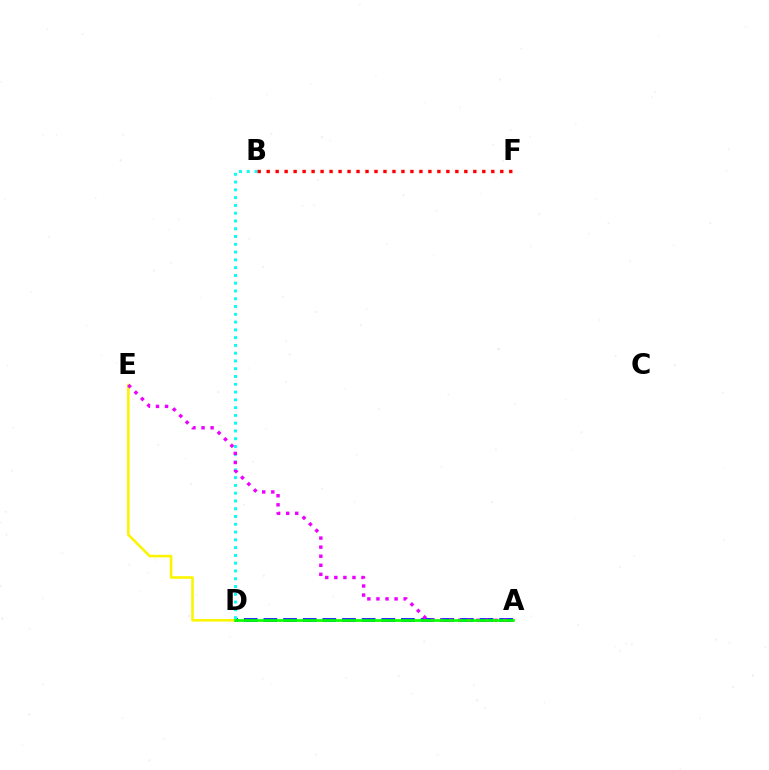{('A', 'D'): [{'color': '#0010ff', 'line_style': 'dashed', 'thickness': 2.67}, {'color': '#08ff00', 'line_style': 'solid', 'thickness': 1.94}], ('B', 'D'): [{'color': '#00fff6', 'line_style': 'dotted', 'thickness': 2.11}], ('D', 'E'): [{'color': '#fcf500', 'line_style': 'solid', 'thickness': 1.86}], ('A', 'E'): [{'color': '#ee00ff', 'line_style': 'dotted', 'thickness': 2.46}], ('B', 'F'): [{'color': '#ff0000', 'line_style': 'dotted', 'thickness': 2.44}]}